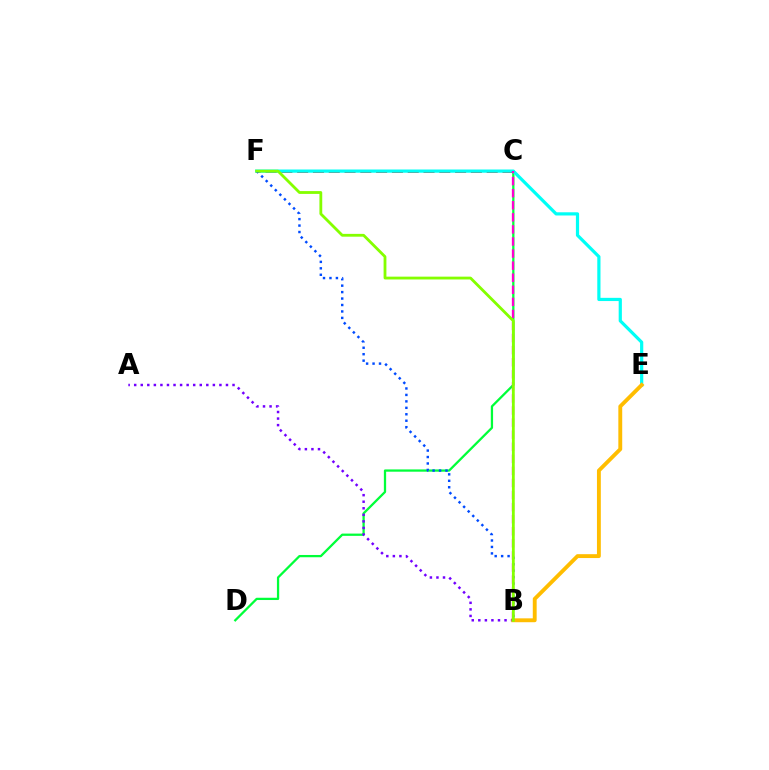{('C', 'D'): [{'color': '#00ff39', 'line_style': 'solid', 'thickness': 1.63}], ('A', 'B'): [{'color': '#7200ff', 'line_style': 'dotted', 'thickness': 1.78}], ('C', 'F'): [{'color': '#ff0000', 'line_style': 'dashed', 'thickness': 2.15}], ('E', 'F'): [{'color': '#00fff6', 'line_style': 'solid', 'thickness': 2.31}], ('B', 'E'): [{'color': '#ffbd00', 'line_style': 'solid', 'thickness': 2.79}], ('B', 'C'): [{'color': '#ff00cf', 'line_style': 'dashed', 'thickness': 1.64}], ('B', 'F'): [{'color': '#004bff', 'line_style': 'dotted', 'thickness': 1.75}, {'color': '#84ff00', 'line_style': 'solid', 'thickness': 2.02}]}